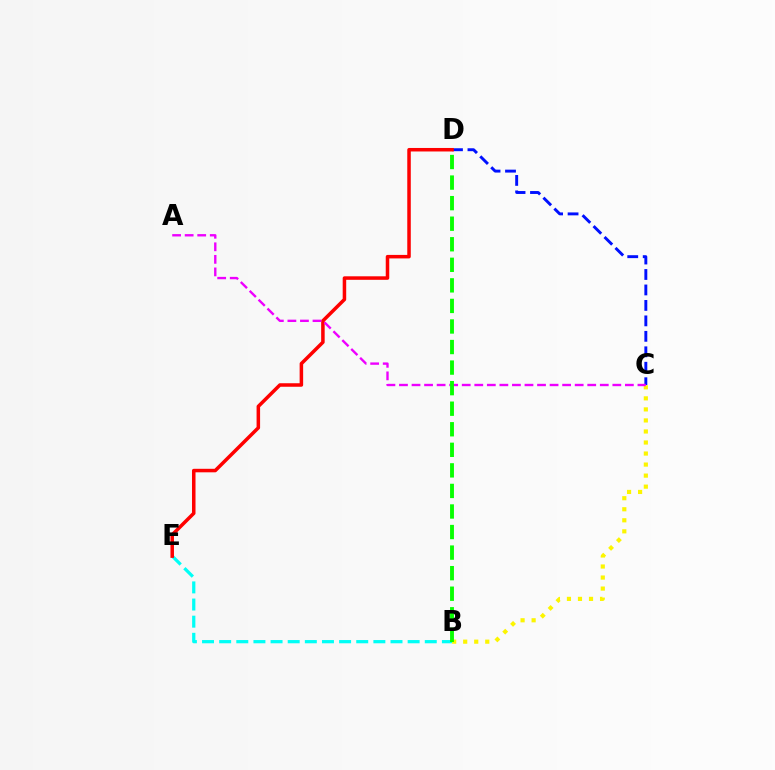{('C', 'D'): [{'color': '#0010ff', 'line_style': 'dashed', 'thickness': 2.1}], ('B', 'E'): [{'color': '#00fff6', 'line_style': 'dashed', 'thickness': 2.33}], ('B', 'C'): [{'color': '#fcf500', 'line_style': 'dotted', 'thickness': 3.0}], ('D', 'E'): [{'color': '#ff0000', 'line_style': 'solid', 'thickness': 2.53}], ('A', 'C'): [{'color': '#ee00ff', 'line_style': 'dashed', 'thickness': 1.7}], ('B', 'D'): [{'color': '#08ff00', 'line_style': 'dashed', 'thickness': 2.79}]}